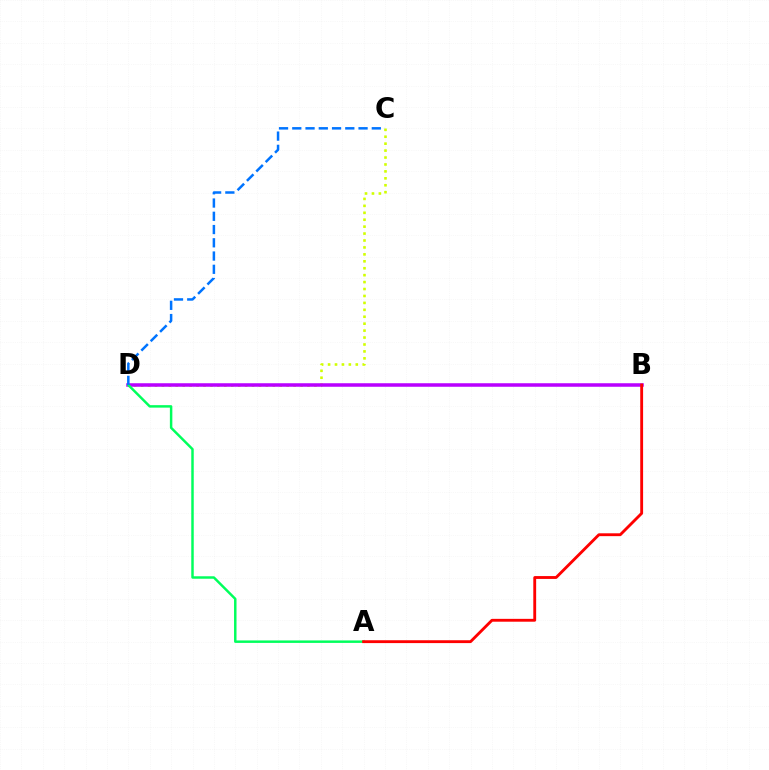{('C', 'D'): [{'color': '#d1ff00', 'line_style': 'dotted', 'thickness': 1.88}, {'color': '#0074ff', 'line_style': 'dashed', 'thickness': 1.8}], ('B', 'D'): [{'color': '#b900ff', 'line_style': 'solid', 'thickness': 2.53}], ('A', 'D'): [{'color': '#00ff5c', 'line_style': 'solid', 'thickness': 1.78}], ('A', 'B'): [{'color': '#ff0000', 'line_style': 'solid', 'thickness': 2.05}]}